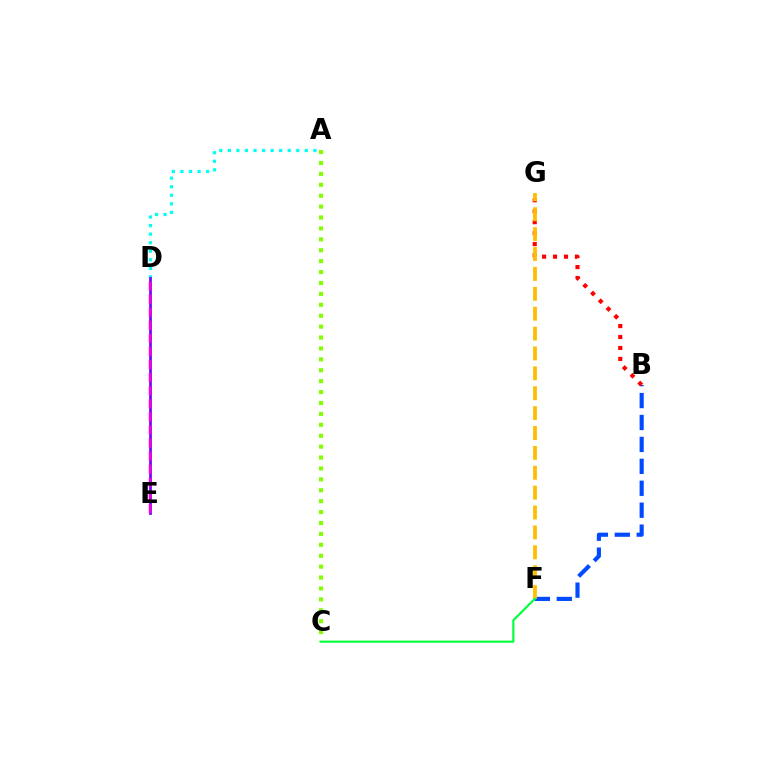{('B', 'F'): [{'color': '#004bff', 'line_style': 'dashed', 'thickness': 2.98}], ('A', 'D'): [{'color': '#00fff6', 'line_style': 'dotted', 'thickness': 2.32}], ('A', 'C'): [{'color': '#84ff00', 'line_style': 'dotted', 'thickness': 2.96}], ('D', 'E'): [{'color': '#7200ff', 'line_style': 'solid', 'thickness': 1.94}, {'color': '#ff00cf', 'line_style': 'dashed', 'thickness': 1.78}], ('B', 'G'): [{'color': '#ff0000', 'line_style': 'dotted', 'thickness': 2.98}], ('F', 'G'): [{'color': '#ffbd00', 'line_style': 'dashed', 'thickness': 2.7}], ('C', 'F'): [{'color': '#00ff39', 'line_style': 'solid', 'thickness': 1.53}]}